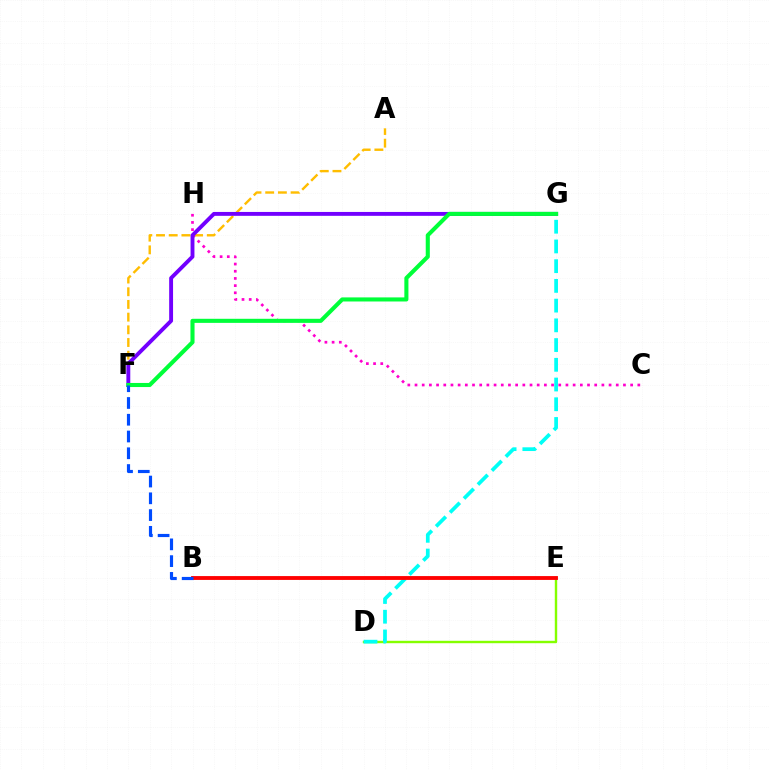{('A', 'F'): [{'color': '#ffbd00', 'line_style': 'dashed', 'thickness': 1.72}], ('C', 'H'): [{'color': '#ff00cf', 'line_style': 'dotted', 'thickness': 1.95}], ('D', 'E'): [{'color': '#84ff00', 'line_style': 'solid', 'thickness': 1.73}], ('F', 'G'): [{'color': '#7200ff', 'line_style': 'solid', 'thickness': 2.8}, {'color': '#00ff39', 'line_style': 'solid', 'thickness': 2.94}], ('D', 'G'): [{'color': '#00fff6', 'line_style': 'dashed', 'thickness': 2.68}], ('B', 'E'): [{'color': '#ff0000', 'line_style': 'solid', 'thickness': 2.77}], ('B', 'F'): [{'color': '#004bff', 'line_style': 'dashed', 'thickness': 2.28}]}